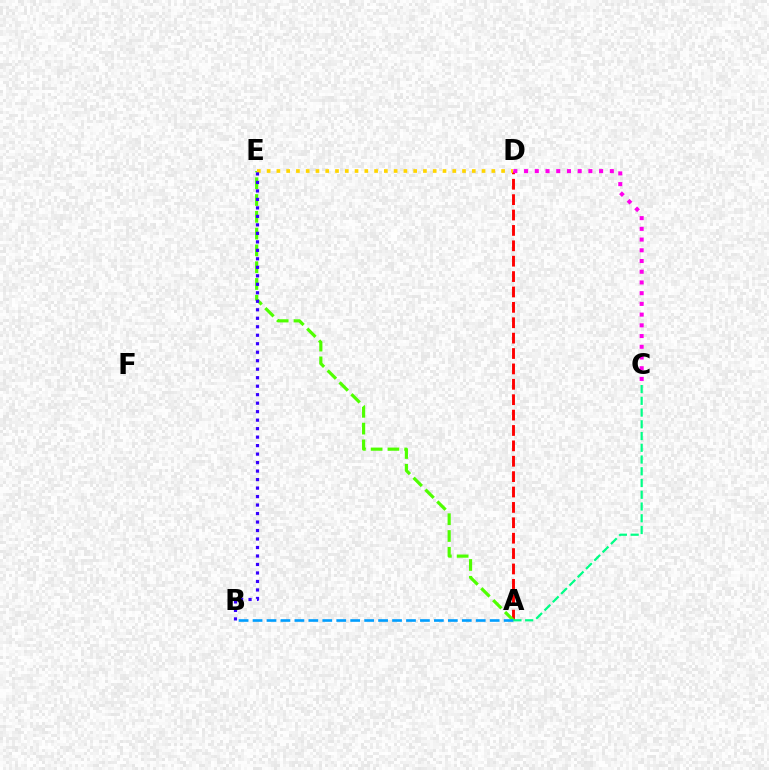{('A', 'D'): [{'color': '#ff0000', 'line_style': 'dashed', 'thickness': 2.09}], ('A', 'E'): [{'color': '#4fff00', 'line_style': 'dashed', 'thickness': 2.28}], ('A', 'B'): [{'color': '#009eff', 'line_style': 'dashed', 'thickness': 1.9}], ('D', 'E'): [{'color': '#ffd500', 'line_style': 'dotted', 'thickness': 2.65}], ('C', 'D'): [{'color': '#ff00ed', 'line_style': 'dotted', 'thickness': 2.91}], ('B', 'E'): [{'color': '#3700ff', 'line_style': 'dotted', 'thickness': 2.31}], ('A', 'C'): [{'color': '#00ff86', 'line_style': 'dashed', 'thickness': 1.6}]}